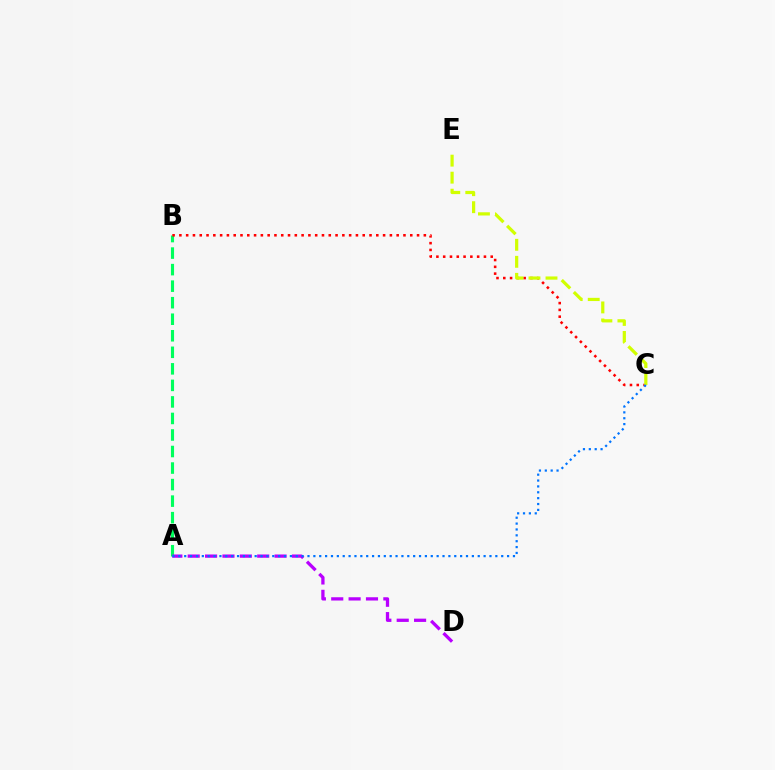{('A', 'B'): [{'color': '#00ff5c', 'line_style': 'dashed', 'thickness': 2.25}], ('B', 'C'): [{'color': '#ff0000', 'line_style': 'dotted', 'thickness': 1.84}], ('A', 'D'): [{'color': '#b900ff', 'line_style': 'dashed', 'thickness': 2.36}], ('C', 'E'): [{'color': '#d1ff00', 'line_style': 'dashed', 'thickness': 2.31}], ('A', 'C'): [{'color': '#0074ff', 'line_style': 'dotted', 'thickness': 1.59}]}